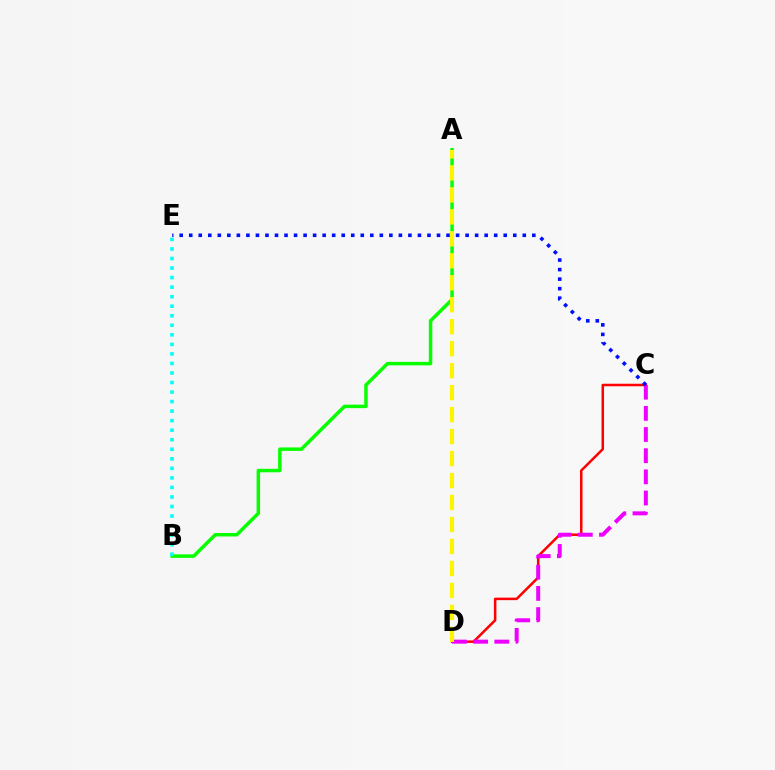{('C', 'D'): [{'color': '#ff0000', 'line_style': 'solid', 'thickness': 1.81}, {'color': '#ee00ff', 'line_style': 'dashed', 'thickness': 2.88}], ('A', 'B'): [{'color': '#08ff00', 'line_style': 'solid', 'thickness': 2.5}], ('C', 'E'): [{'color': '#0010ff', 'line_style': 'dotted', 'thickness': 2.59}], ('B', 'E'): [{'color': '#00fff6', 'line_style': 'dotted', 'thickness': 2.59}], ('A', 'D'): [{'color': '#fcf500', 'line_style': 'dashed', 'thickness': 2.99}]}